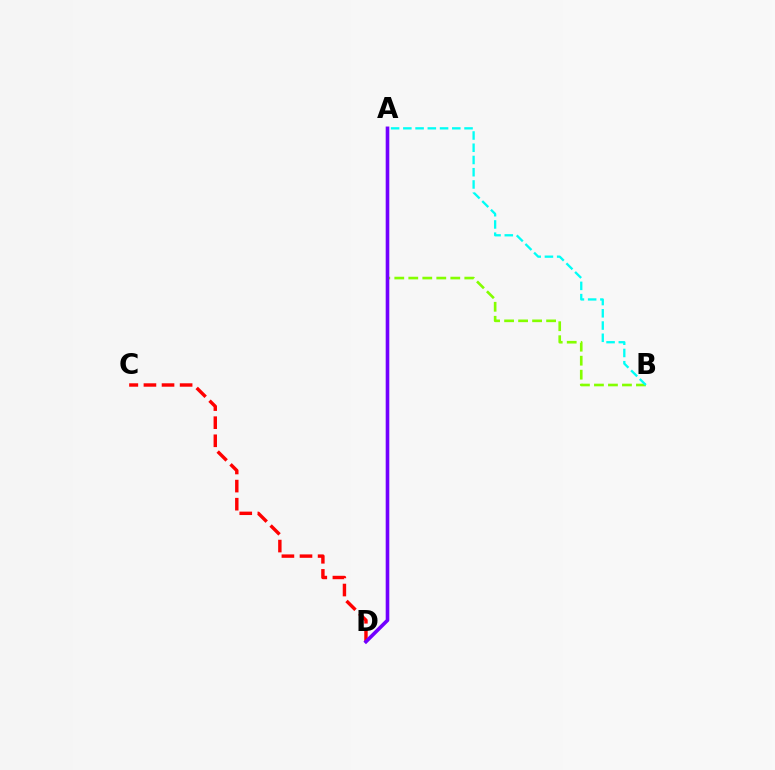{('C', 'D'): [{'color': '#ff0000', 'line_style': 'dashed', 'thickness': 2.46}], ('A', 'B'): [{'color': '#84ff00', 'line_style': 'dashed', 'thickness': 1.9}, {'color': '#00fff6', 'line_style': 'dashed', 'thickness': 1.66}], ('A', 'D'): [{'color': '#7200ff', 'line_style': 'solid', 'thickness': 2.6}]}